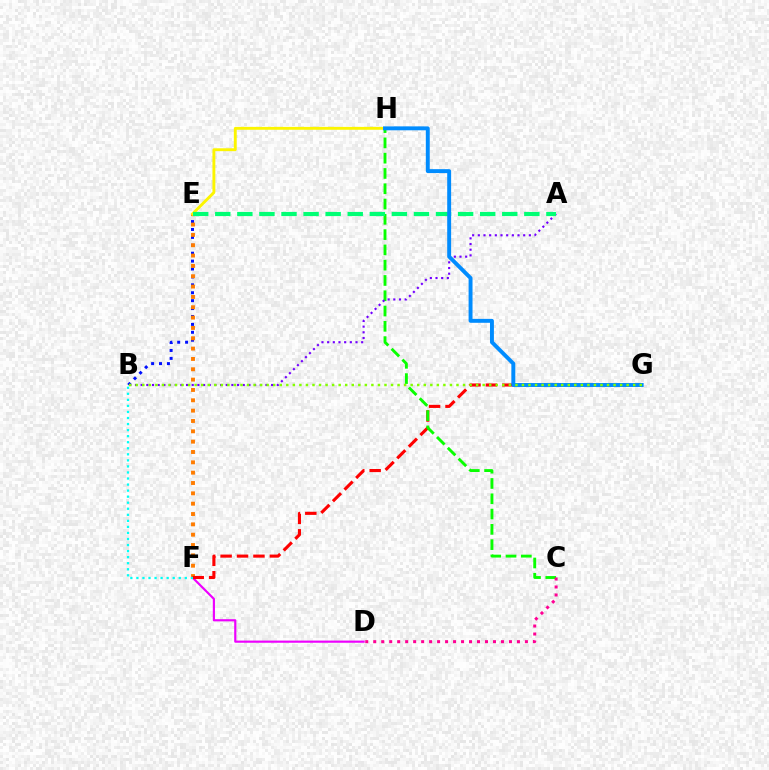{('D', 'F'): [{'color': '#ee00ff', 'line_style': 'solid', 'thickness': 1.56}], ('B', 'E'): [{'color': '#0010ff', 'line_style': 'dotted', 'thickness': 2.15}], ('E', 'F'): [{'color': '#ff7c00', 'line_style': 'dotted', 'thickness': 2.81}], ('F', 'G'): [{'color': '#ff0000', 'line_style': 'dashed', 'thickness': 2.23}], ('C', 'H'): [{'color': '#08ff00', 'line_style': 'dashed', 'thickness': 2.08}], ('A', 'B'): [{'color': '#7200ff', 'line_style': 'dotted', 'thickness': 1.54}], ('E', 'H'): [{'color': '#fcf500', 'line_style': 'solid', 'thickness': 2.08}], ('B', 'F'): [{'color': '#00fff6', 'line_style': 'dotted', 'thickness': 1.64}], ('A', 'E'): [{'color': '#00ff74', 'line_style': 'dashed', 'thickness': 3.0}], ('G', 'H'): [{'color': '#008cff', 'line_style': 'solid', 'thickness': 2.82}], ('C', 'D'): [{'color': '#ff0094', 'line_style': 'dotted', 'thickness': 2.17}], ('B', 'G'): [{'color': '#84ff00', 'line_style': 'dotted', 'thickness': 1.78}]}